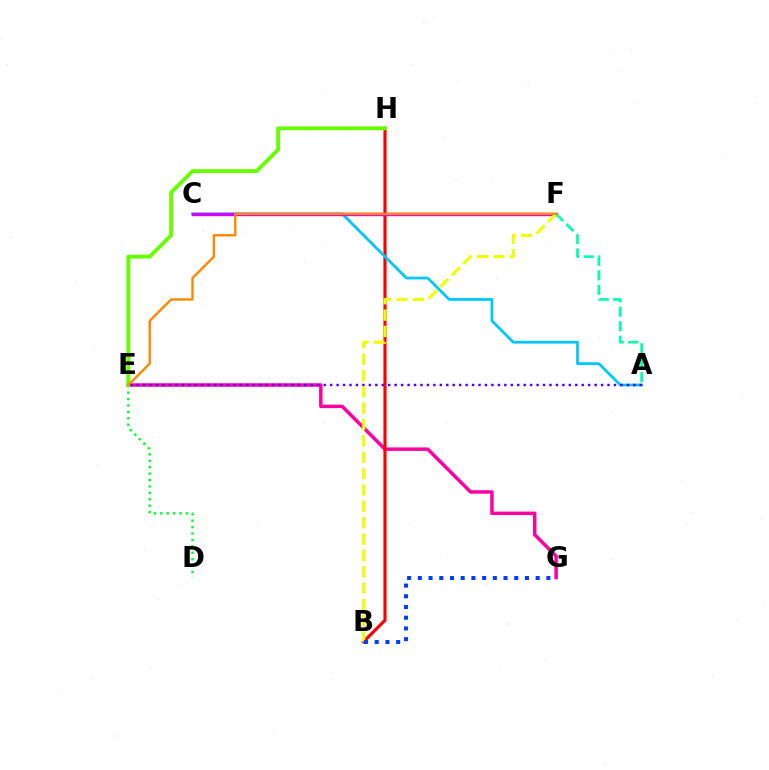{('E', 'G'): [{'color': '#ff00a0', 'line_style': 'solid', 'thickness': 2.51}], ('B', 'H'): [{'color': '#ff0000', 'line_style': 'solid', 'thickness': 2.28}], ('A', 'C'): [{'color': '#00c7ff', 'line_style': 'solid', 'thickness': 1.98}], ('A', 'E'): [{'color': '#4f00ff', 'line_style': 'dotted', 'thickness': 1.75}], ('C', 'F'): [{'color': '#d600ff', 'line_style': 'solid', 'thickness': 2.45}], ('D', 'E'): [{'color': '#00ff27', 'line_style': 'dotted', 'thickness': 1.74}], ('B', 'F'): [{'color': '#eeff00', 'line_style': 'dashed', 'thickness': 2.22}], ('A', 'F'): [{'color': '#00ffaf', 'line_style': 'dashed', 'thickness': 1.96}], ('E', 'H'): [{'color': '#66ff00', 'line_style': 'solid', 'thickness': 2.78}], ('E', 'F'): [{'color': '#ff8800', 'line_style': 'solid', 'thickness': 1.73}], ('B', 'G'): [{'color': '#003fff', 'line_style': 'dotted', 'thickness': 2.91}]}